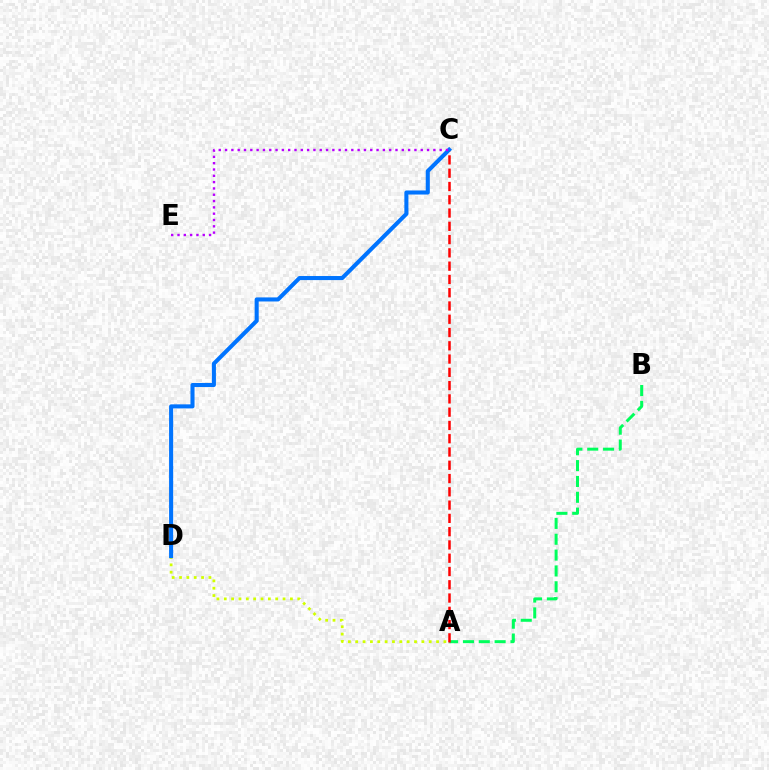{('A', 'B'): [{'color': '#00ff5c', 'line_style': 'dashed', 'thickness': 2.15}], ('A', 'C'): [{'color': '#ff0000', 'line_style': 'dashed', 'thickness': 1.8}], ('A', 'D'): [{'color': '#d1ff00', 'line_style': 'dotted', 'thickness': 2.0}], ('C', 'D'): [{'color': '#0074ff', 'line_style': 'solid', 'thickness': 2.93}], ('C', 'E'): [{'color': '#b900ff', 'line_style': 'dotted', 'thickness': 1.72}]}